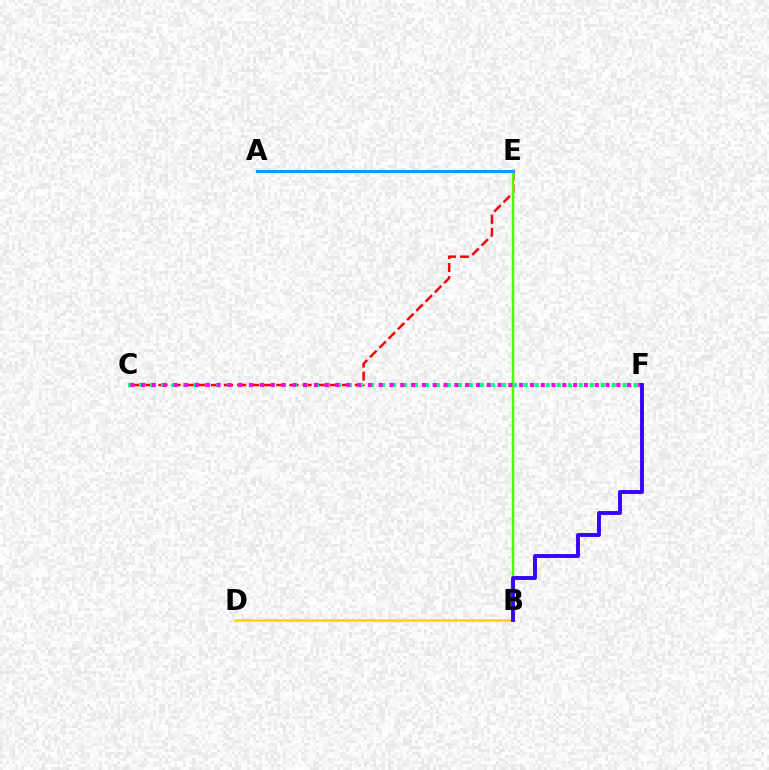{('B', 'D'): [{'color': '#ffd500', 'line_style': 'solid', 'thickness': 1.86}], ('C', 'E'): [{'color': '#ff0000', 'line_style': 'dashed', 'thickness': 1.78}], ('B', 'E'): [{'color': '#4fff00', 'line_style': 'solid', 'thickness': 1.75}], ('C', 'F'): [{'color': '#00ff86', 'line_style': 'dotted', 'thickness': 2.99}, {'color': '#ff00ed', 'line_style': 'dotted', 'thickness': 2.94}], ('A', 'E'): [{'color': '#009eff', 'line_style': 'solid', 'thickness': 2.21}], ('B', 'F'): [{'color': '#3700ff', 'line_style': 'solid', 'thickness': 2.79}]}